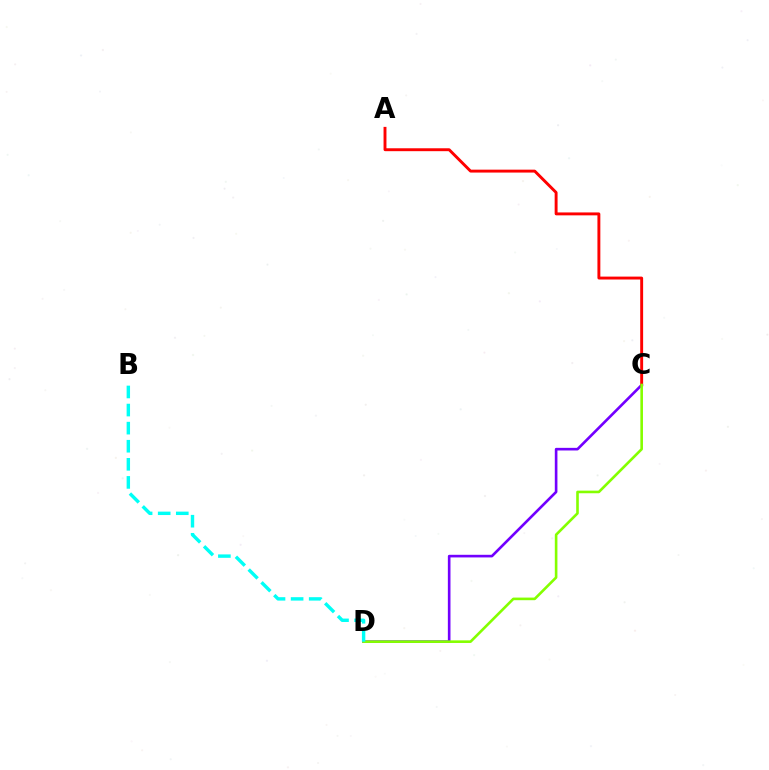{('C', 'D'): [{'color': '#7200ff', 'line_style': 'solid', 'thickness': 1.89}, {'color': '#84ff00', 'line_style': 'solid', 'thickness': 1.88}], ('A', 'C'): [{'color': '#ff0000', 'line_style': 'solid', 'thickness': 2.09}], ('B', 'D'): [{'color': '#00fff6', 'line_style': 'dashed', 'thickness': 2.46}]}